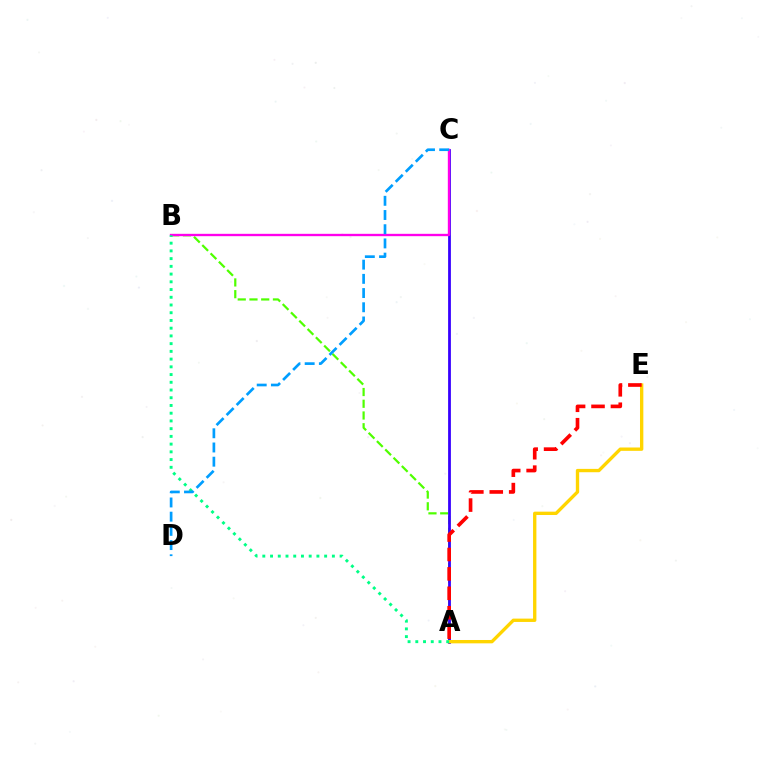{('A', 'B'): [{'color': '#4fff00', 'line_style': 'dashed', 'thickness': 1.59}, {'color': '#00ff86', 'line_style': 'dotted', 'thickness': 2.1}], ('A', 'C'): [{'color': '#3700ff', 'line_style': 'solid', 'thickness': 2.0}], ('B', 'C'): [{'color': '#ff00ed', 'line_style': 'solid', 'thickness': 1.69}], ('A', 'E'): [{'color': '#ffd500', 'line_style': 'solid', 'thickness': 2.41}, {'color': '#ff0000', 'line_style': 'dashed', 'thickness': 2.64}], ('C', 'D'): [{'color': '#009eff', 'line_style': 'dashed', 'thickness': 1.93}]}